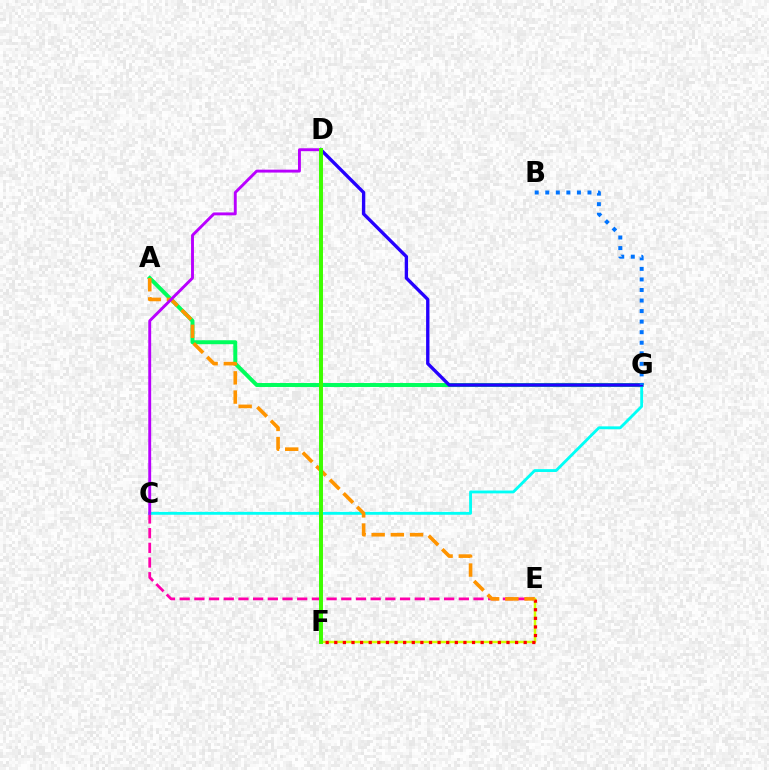{('A', 'G'): [{'color': '#00ff5c', 'line_style': 'solid', 'thickness': 2.85}], ('C', 'E'): [{'color': '#ff00ac', 'line_style': 'dashed', 'thickness': 2.0}], ('E', 'F'): [{'color': '#d1ff00', 'line_style': 'solid', 'thickness': 1.79}, {'color': '#ff0000', 'line_style': 'dotted', 'thickness': 2.34}], ('C', 'G'): [{'color': '#00fff6', 'line_style': 'solid', 'thickness': 2.05}], ('A', 'E'): [{'color': '#ff9400', 'line_style': 'dashed', 'thickness': 2.61}], ('D', 'G'): [{'color': '#2500ff', 'line_style': 'solid', 'thickness': 2.41}], ('C', 'D'): [{'color': '#b900ff', 'line_style': 'solid', 'thickness': 2.09}], ('D', 'F'): [{'color': '#3dff00', 'line_style': 'solid', 'thickness': 2.85}], ('B', 'G'): [{'color': '#0074ff', 'line_style': 'dotted', 'thickness': 2.87}]}